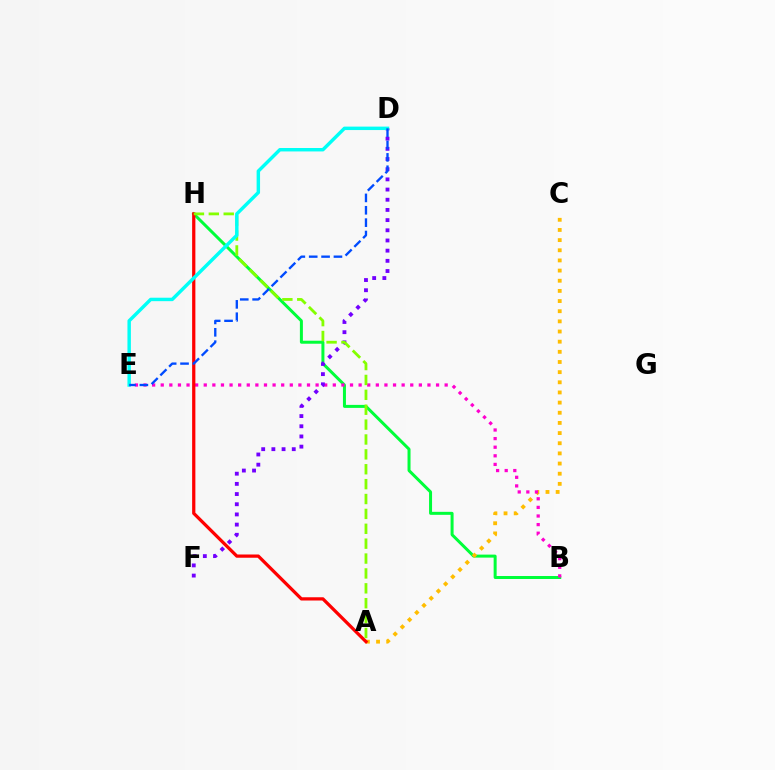{('B', 'H'): [{'color': '#00ff39', 'line_style': 'solid', 'thickness': 2.16}], ('A', 'C'): [{'color': '#ffbd00', 'line_style': 'dotted', 'thickness': 2.76}], ('B', 'E'): [{'color': '#ff00cf', 'line_style': 'dotted', 'thickness': 2.34}], ('D', 'F'): [{'color': '#7200ff', 'line_style': 'dotted', 'thickness': 2.77}], ('A', 'H'): [{'color': '#ff0000', 'line_style': 'solid', 'thickness': 2.34}, {'color': '#84ff00', 'line_style': 'dashed', 'thickness': 2.02}], ('D', 'E'): [{'color': '#00fff6', 'line_style': 'solid', 'thickness': 2.48}, {'color': '#004bff', 'line_style': 'dashed', 'thickness': 1.68}]}